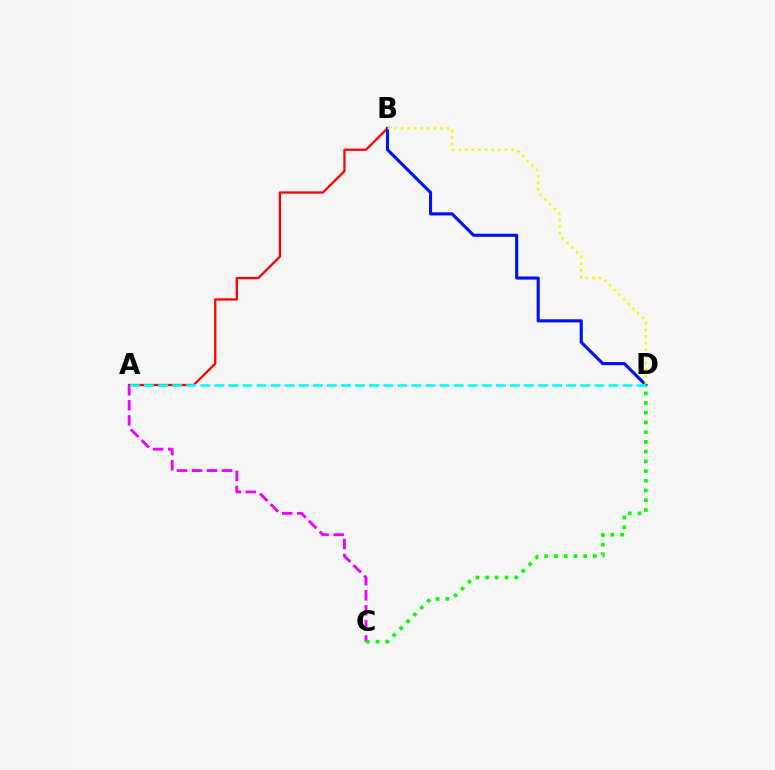{('A', 'B'): [{'color': '#ff0000', 'line_style': 'solid', 'thickness': 1.64}], ('B', 'D'): [{'color': '#0010ff', 'line_style': 'solid', 'thickness': 2.24}, {'color': '#fcf500', 'line_style': 'dotted', 'thickness': 1.79}], ('A', 'C'): [{'color': '#ee00ff', 'line_style': 'dashed', 'thickness': 2.05}], ('C', 'D'): [{'color': '#08ff00', 'line_style': 'dotted', 'thickness': 2.64}], ('A', 'D'): [{'color': '#00fff6', 'line_style': 'dashed', 'thickness': 1.91}]}